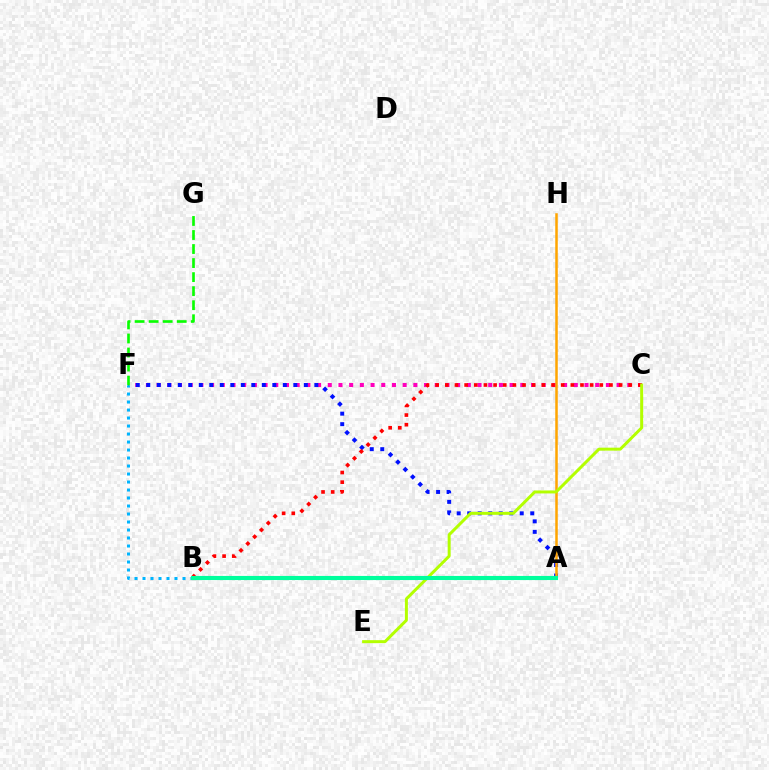{('C', 'F'): [{'color': '#ff00bd', 'line_style': 'dotted', 'thickness': 2.91}], ('A', 'B'): [{'color': '#9b00ff', 'line_style': 'dashed', 'thickness': 2.82}, {'color': '#00ff9d', 'line_style': 'solid', 'thickness': 2.97}], ('A', 'F'): [{'color': '#0010ff', 'line_style': 'dotted', 'thickness': 2.85}], ('F', 'G'): [{'color': '#08ff00', 'line_style': 'dashed', 'thickness': 1.91}], ('B', 'F'): [{'color': '#00b5ff', 'line_style': 'dotted', 'thickness': 2.17}], ('B', 'C'): [{'color': '#ff0000', 'line_style': 'dotted', 'thickness': 2.62}], ('A', 'H'): [{'color': '#ffa500', 'line_style': 'solid', 'thickness': 1.81}], ('C', 'E'): [{'color': '#b3ff00', 'line_style': 'solid', 'thickness': 2.15}]}